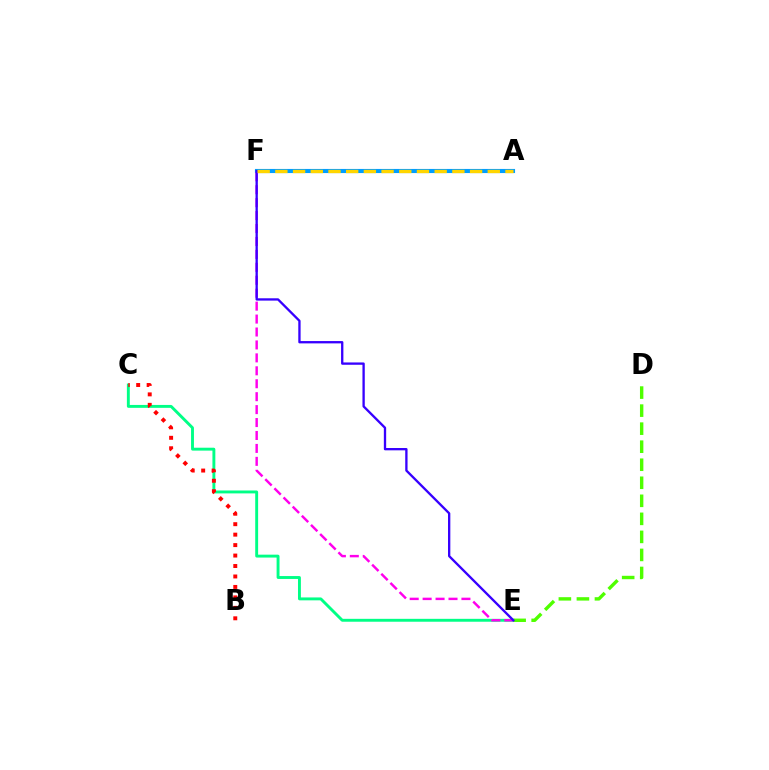{('C', 'E'): [{'color': '#00ff86', 'line_style': 'solid', 'thickness': 2.09}], ('A', 'F'): [{'color': '#009eff', 'line_style': 'solid', 'thickness': 2.96}, {'color': '#ffd500', 'line_style': 'dashed', 'thickness': 2.4}], ('B', 'C'): [{'color': '#ff0000', 'line_style': 'dotted', 'thickness': 2.84}], ('E', 'F'): [{'color': '#ff00ed', 'line_style': 'dashed', 'thickness': 1.76}, {'color': '#3700ff', 'line_style': 'solid', 'thickness': 1.67}], ('D', 'E'): [{'color': '#4fff00', 'line_style': 'dashed', 'thickness': 2.45}]}